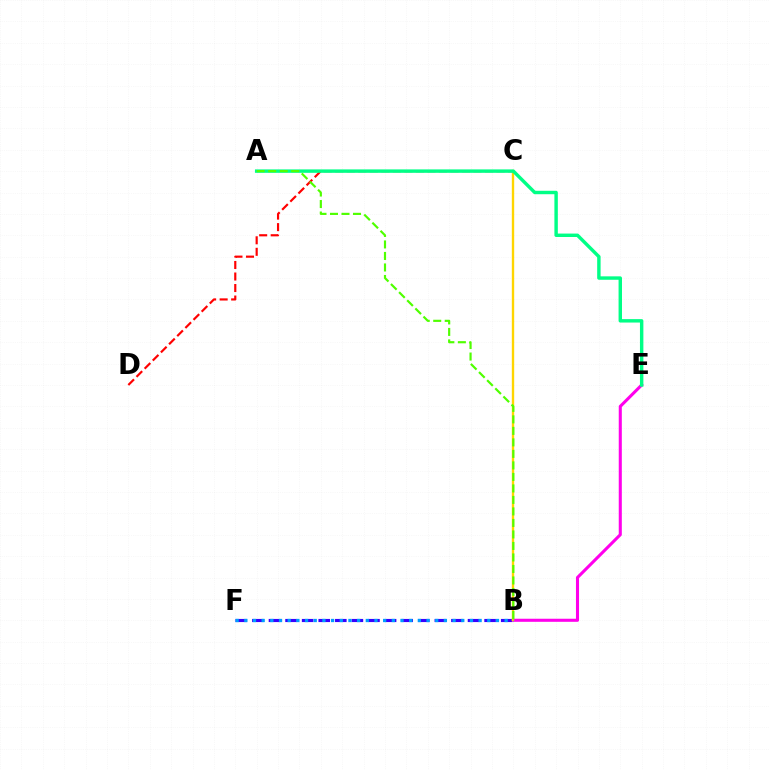{('B', 'F'): [{'color': '#3700ff', 'line_style': 'dashed', 'thickness': 2.25}, {'color': '#009eff', 'line_style': 'dotted', 'thickness': 2.36}], ('C', 'D'): [{'color': '#ff0000', 'line_style': 'dashed', 'thickness': 1.57}], ('B', 'E'): [{'color': '#ff00ed', 'line_style': 'solid', 'thickness': 2.21}], ('B', 'C'): [{'color': '#ffd500', 'line_style': 'solid', 'thickness': 1.7}], ('A', 'E'): [{'color': '#00ff86', 'line_style': 'solid', 'thickness': 2.47}], ('A', 'B'): [{'color': '#4fff00', 'line_style': 'dashed', 'thickness': 1.56}]}